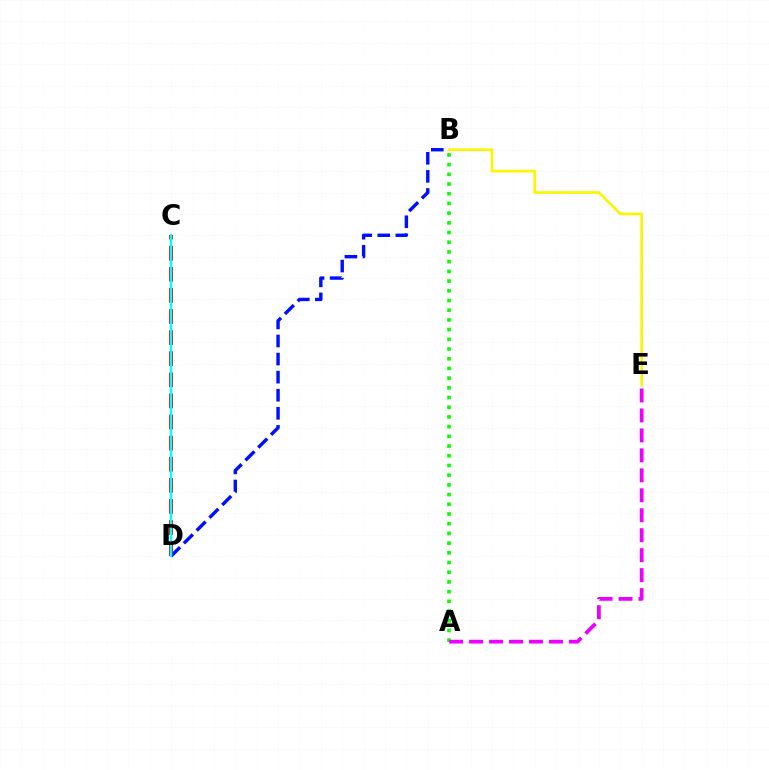{('A', 'B'): [{'color': '#08ff00', 'line_style': 'dotted', 'thickness': 2.64}], ('A', 'E'): [{'color': '#ee00ff', 'line_style': 'dashed', 'thickness': 2.71}], ('C', 'D'): [{'color': '#ff0000', 'line_style': 'dashed', 'thickness': 2.87}, {'color': '#00fff6', 'line_style': 'solid', 'thickness': 1.77}], ('B', 'D'): [{'color': '#0010ff', 'line_style': 'dashed', 'thickness': 2.46}], ('B', 'E'): [{'color': '#fcf500', 'line_style': 'solid', 'thickness': 1.92}]}